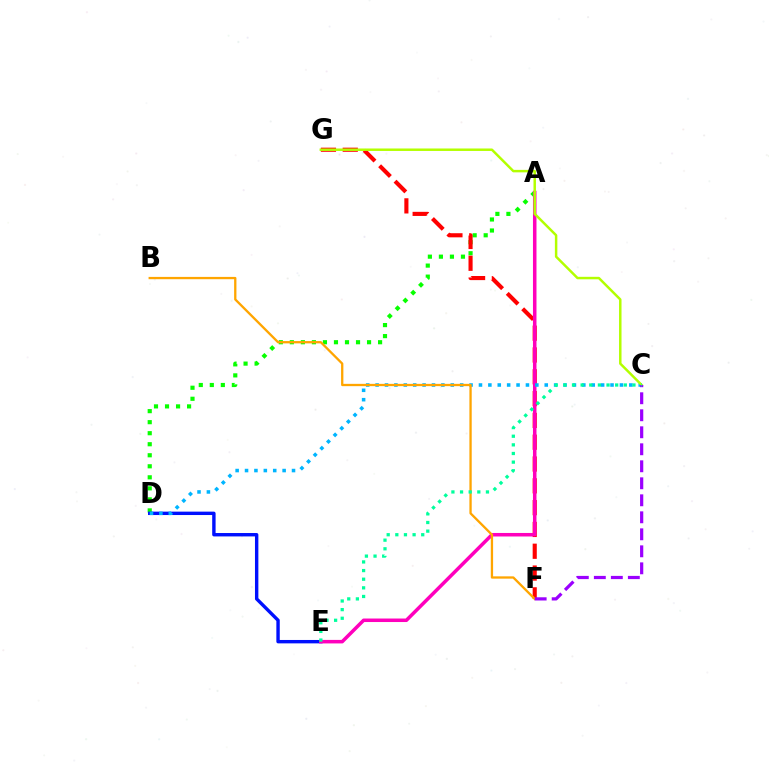{('A', 'D'): [{'color': '#08ff00', 'line_style': 'dotted', 'thickness': 3.0}], ('F', 'G'): [{'color': '#ff0000', 'line_style': 'dashed', 'thickness': 2.96}], ('D', 'E'): [{'color': '#0010ff', 'line_style': 'solid', 'thickness': 2.45}], ('A', 'E'): [{'color': '#ff00bd', 'line_style': 'solid', 'thickness': 2.53}], ('C', 'D'): [{'color': '#00b5ff', 'line_style': 'dotted', 'thickness': 2.55}], ('C', 'G'): [{'color': '#b3ff00', 'line_style': 'solid', 'thickness': 1.78}], ('B', 'F'): [{'color': '#ffa500', 'line_style': 'solid', 'thickness': 1.66}], ('C', 'F'): [{'color': '#9b00ff', 'line_style': 'dashed', 'thickness': 2.31}], ('C', 'E'): [{'color': '#00ff9d', 'line_style': 'dotted', 'thickness': 2.35}]}